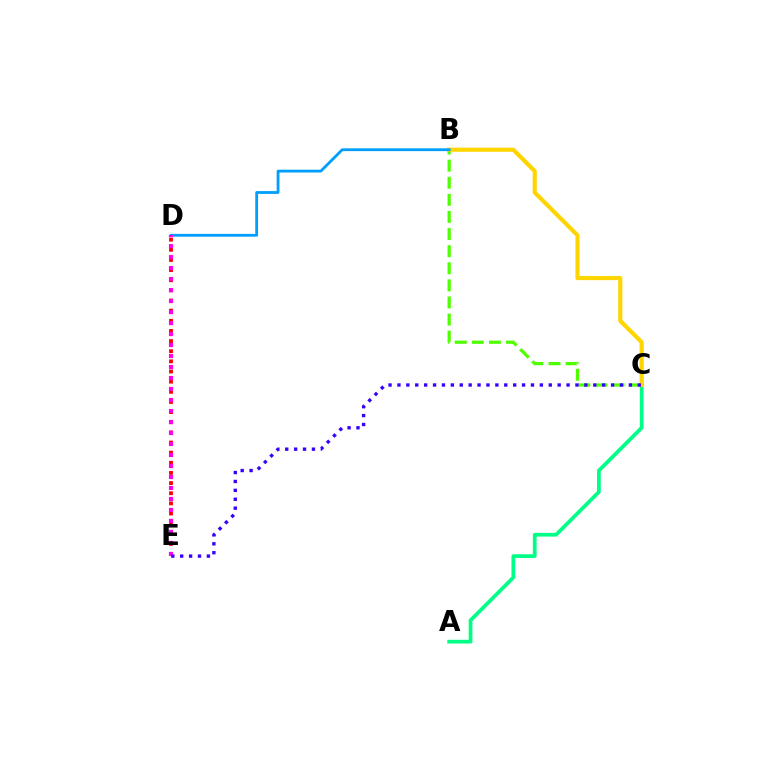{('A', 'C'): [{'color': '#00ff86', 'line_style': 'solid', 'thickness': 2.69}], ('D', 'E'): [{'color': '#ff0000', 'line_style': 'dotted', 'thickness': 2.76}, {'color': '#ff00ed', 'line_style': 'dotted', 'thickness': 2.99}], ('B', 'C'): [{'color': '#4fff00', 'line_style': 'dashed', 'thickness': 2.32}, {'color': '#ffd500', 'line_style': 'solid', 'thickness': 2.99}], ('B', 'D'): [{'color': '#009eff', 'line_style': 'solid', 'thickness': 2.02}], ('C', 'E'): [{'color': '#3700ff', 'line_style': 'dotted', 'thickness': 2.42}]}